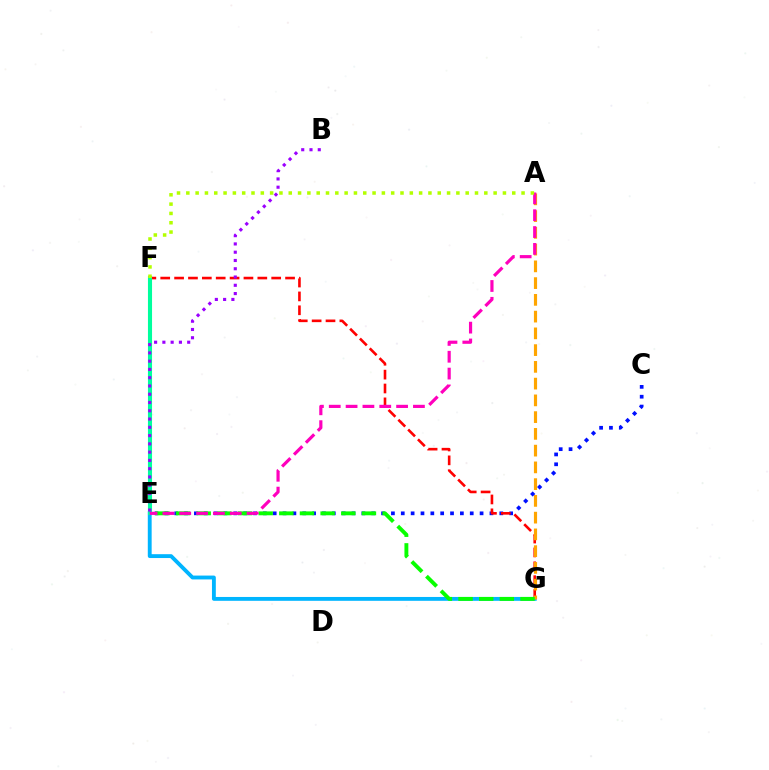{('C', 'E'): [{'color': '#0010ff', 'line_style': 'dotted', 'thickness': 2.68}], ('F', 'G'): [{'color': '#ff0000', 'line_style': 'dashed', 'thickness': 1.88}], ('E', 'G'): [{'color': '#00b5ff', 'line_style': 'solid', 'thickness': 2.78}, {'color': '#08ff00', 'line_style': 'dashed', 'thickness': 2.81}], ('A', 'G'): [{'color': '#ffa500', 'line_style': 'dashed', 'thickness': 2.28}], ('E', 'F'): [{'color': '#00ff9d', 'line_style': 'solid', 'thickness': 2.95}], ('A', 'E'): [{'color': '#ff00bd', 'line_style': 'dashed', 'thickness': 2.29}], ('B', 'E'): [{'color': '#9b00ff', 'line_style': 'dotted', 'thickness': 2.25}], ('A', 'F'): [{'color': '#b3ff00', 'line_style': 'dotted', 'thickness': 2.53}]}